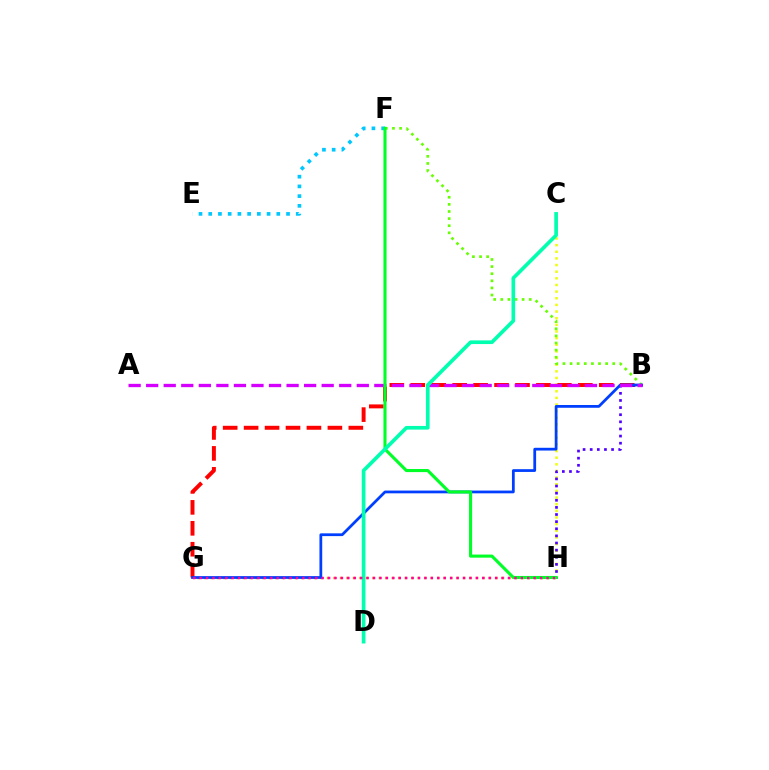{('E', 'F'): [{'color': '#00c7ff', 'line_style': 'dotted', 'thickness': 2.64}], ('B', 'G'): [{'color': '#ff0000', 'line_style': 'dashed', 'thickness': 2.85}, {'color': '#003fff', 'line_style': 'solid', 'thickness': 1.99}], ('C', 'H'): [{'color': '#eeff00', 'line_style': 'dotted', 'thickness': 1.8}], ('G', 'H'): [{'color': '#ff8800', 'line_style': 'dotted', 'thickness': 1.76}, {'color': '#ff00a0', 'line_style': 'dotted', 'thickness': 1.75}], ('B', 'H'): [{'color': '#4f00ff', 'line_style': 'dotted', 'thickness': 1.94}], ('B', 'F'): [{'color': '#66ff00', 'line_style': 'dotted', 'thickness': 1.93}], ('A', 'B'): [{'color': '#d600ff', 'line_style': 'dashed', 'thickness': 2.38}], ('F', 'H'): [{'color': '#00ff27', 'line_style': 'solid', 'thickness': 2.23}], ('C', 'D'): [{'color': '#00ffaf', 'line_style': 'solid', 'thickness': 2.64}]}